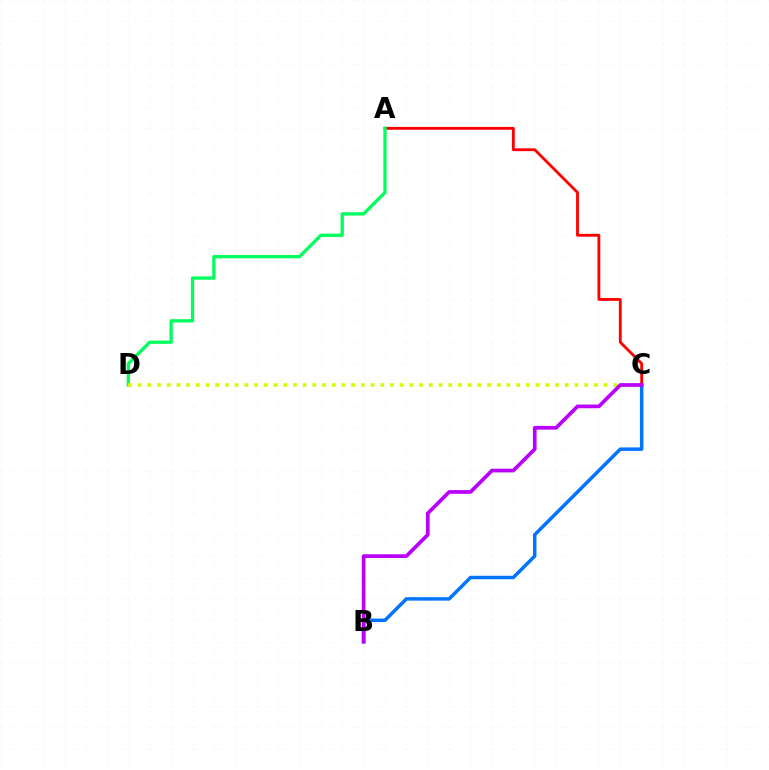{('A', 'C'): [{'color': '#ff0000', 'line_style': 'solid', 'thickness': 2.04}], ('A', 'D'): [{'color': '#00ff5c', 'line_style': 'solid', 'thickness': 2.37}], ('B', 'C'): [{'color': '#0074ff', 'line_style': 'solid', 'thickness': 2.5}, {'color': '#b900ff', 'line_style': 'solid', 'thickness': 2.66}], ('C', 'D'): [{'color': '#d1ff00', 'line_style': 'dotted', 'thickness': 2.64}]}